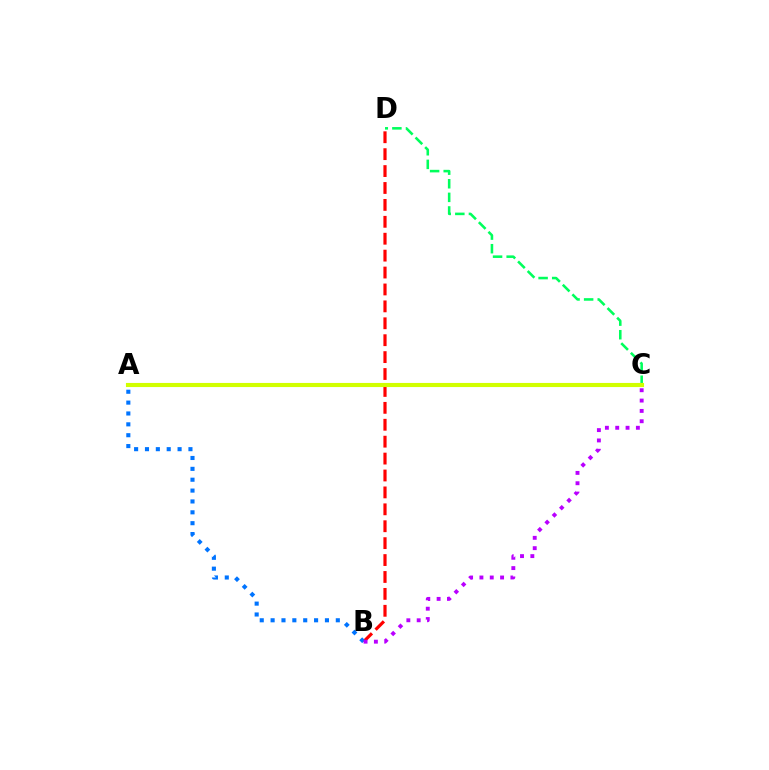{('C', 'D'): [{'color': '#00ff5c', 'line_style': 'dashed', 'thickness': 1.85}], ('B', 'D'): [{'color': '#ff0000', 'line_style': 'dashed', 'thickness': 2.3}], ('A', 'B'): [{'color': '#0074ff', 'line_style': 'dotted', 'thickness': 2.95}], ('A', 'C'): [{'color': '#d1ff00', 'line_style': 'solid', 'thickness': 2.96}], ('B', 'C'): [{'color': '#b900ff', 'line_style': 'dotted', 'thickness': 2.81}]}